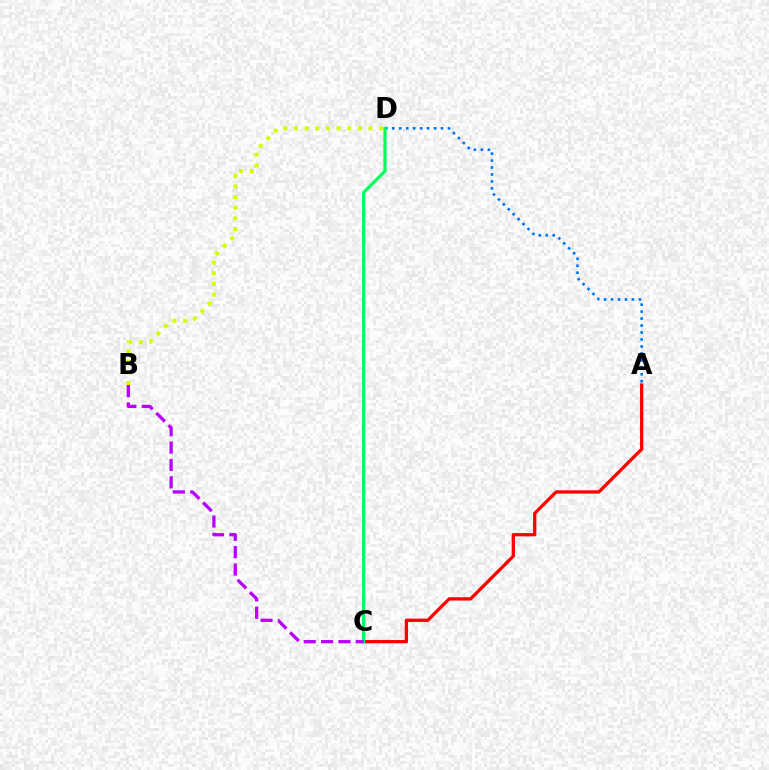{('A', 'D'): [{'color': '#0074ff', 'line_style': 'dotted', 'thickness': 1.89}], ('A', 'C'): [{'color': '#ff0000', 'line_style': 'solid', 'thickness': 2.36}], ('B', 'D'): [{'color': '#d1ff00', 'line_style': 'dotted', 'thickness': 2.89}], ('C', 'D'): [{'color': '#00ff5c', 'line_style': 'solid', 'thickness': 2.27}], ('B', 'C'): [{'color': '#b900ff', 'line_style': 'dashed', 'thickness': 2.36}]}